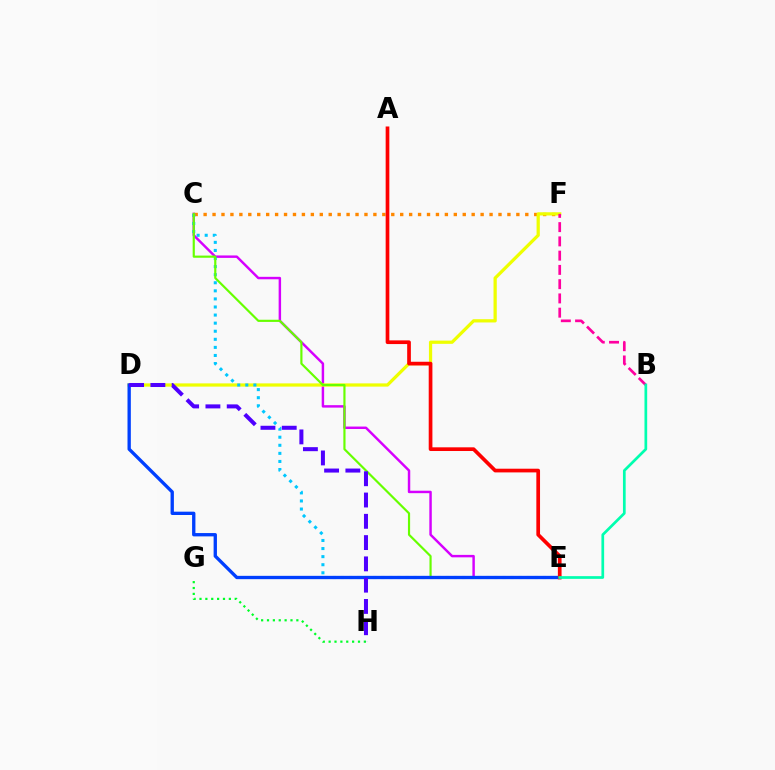{('C', 'F'): [{'color': '#ff8800', 'line_style': 'dotted', 'thickness': 2.43}], ('C', 'E'): [{'color': '#d600ff', 'line_style': 'solid', 'thickness': 1.77}, {'color': '#00c7ff', 'line_style': 'dotted', 'thickness': 2.2}, {'color': '#66ff00', 'line_style': 'solid', 'thickness': 1.56}], ('D', 'F'): [{'color': '#eeff00', 'line_style': 'solid', 'thickness': 2.34}], ('G', 'H'): [{'color': '#00ff27', 'line_style': 'dotted', 'thickness': 1.6}], ('D', 'E'): [{'color': '#003fff', 'line_style': 'solid', 'thickness': 2.4}], ('B', 'F'): [{'color': '#ff00a0', 'line_style': 'dashed', 'thickness': 1.94}], ('D', 'H'): [{'color': '#4f00ff', 'line_style': 'dashed', 'thickness': 2.89}], ('A', 'E'): [{'color': '#ff0000', 'line_style': 'solid', 'thickness': 2.66}], ('B', 'E'): [{'color': '#00ffaf', 'line_style': 'solid', 'thickness': 1.95}]}